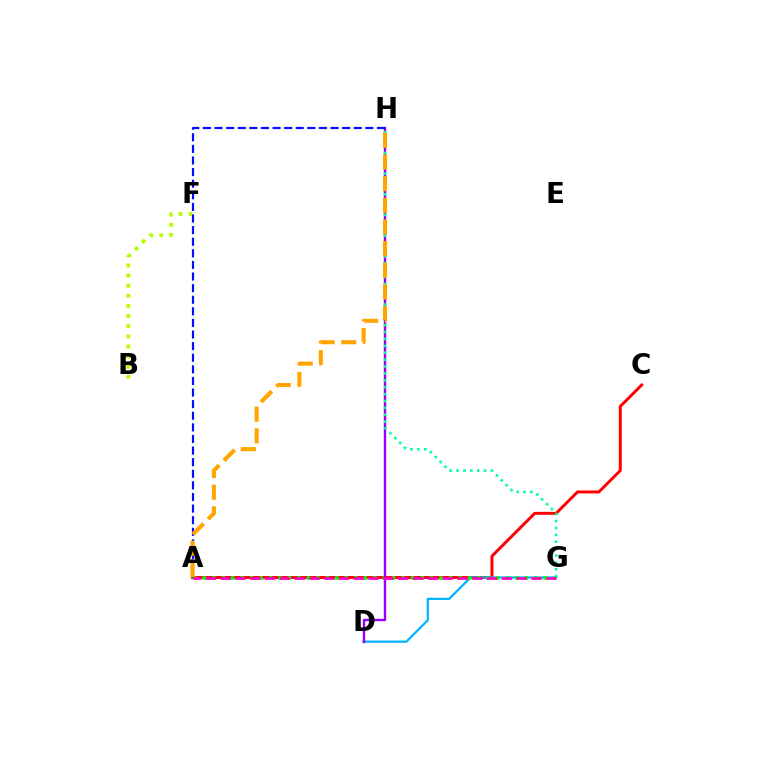{('B', 'F'): [{'color': '#b3ff00', 'line_style': 'dotted', 'thickness': 2.75}], ('A', 'C'): [{'color': '#ff0000', 'line_style': 'solid', 'thickness': 2.13}], ('D', 'G'): [{'color': '#00b5ff', 'line_style': 'solid', 'thickness': 1.63}], ('A', 'G'): [{'color': '#08ff00', 'line_style': 'dotted', 'thickness': 2.57}, {'color': '#ff00bd', 'line_style': 'dashed', 'thickness': 2.01}], ('D', 'H'): [{'color': '#9b00ff', 'line_style': 'solid', 'thickness': 1.73}], ('G', 'H'): [{'color': '#00ff9d', 'line_style': 'dotted', 'thickness': 1.87}], ('A', 'H'): [{'color': '#0010ff', 'line_style': 'dashed', 'thickness': 1.58}, {'color': '#ffa500', 'line_style': 'dashed', 'thickness': 2.94}]}